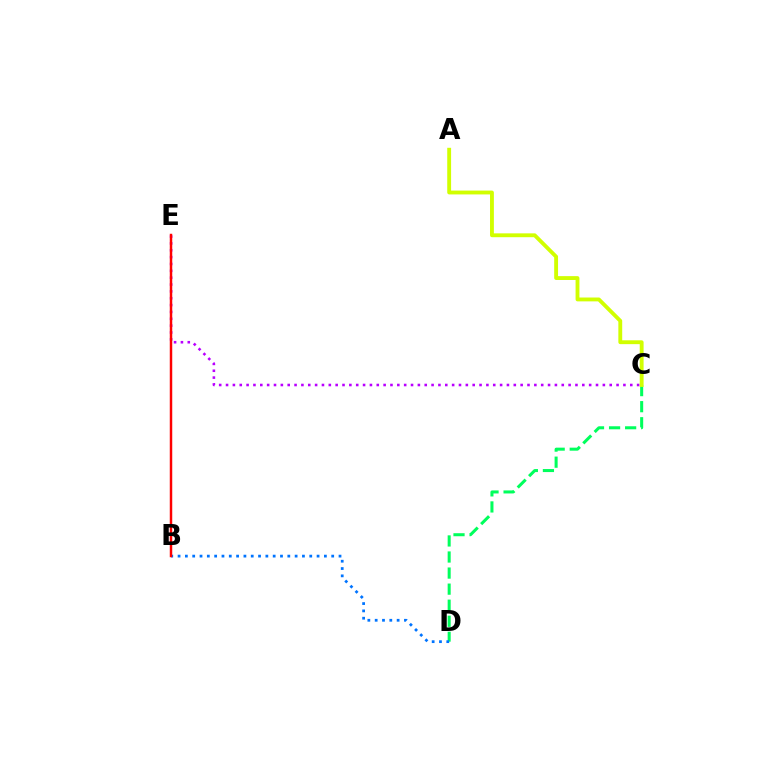{('C', 'E'): [{'color': '#b900ff', 'line_style': 'dotted', 'thickness': 1.86}], ('C', 'D'): [{'color': '#00ff5c', 'line_style': 'dashed', 'thickness': 2.18}], ('B', 'D'): [{'color': '#0074ff', 'line_style': 'dotted', 'thickness': 1.99}], ('A', 'C'): [{'color': '#d1ff00', 'line_style': 'solid', 'thickness': 2.77}], ('B', 'E'): [{'color': '#ff0000', 'line_style': 'solid', 'thickness': 1.78}]}